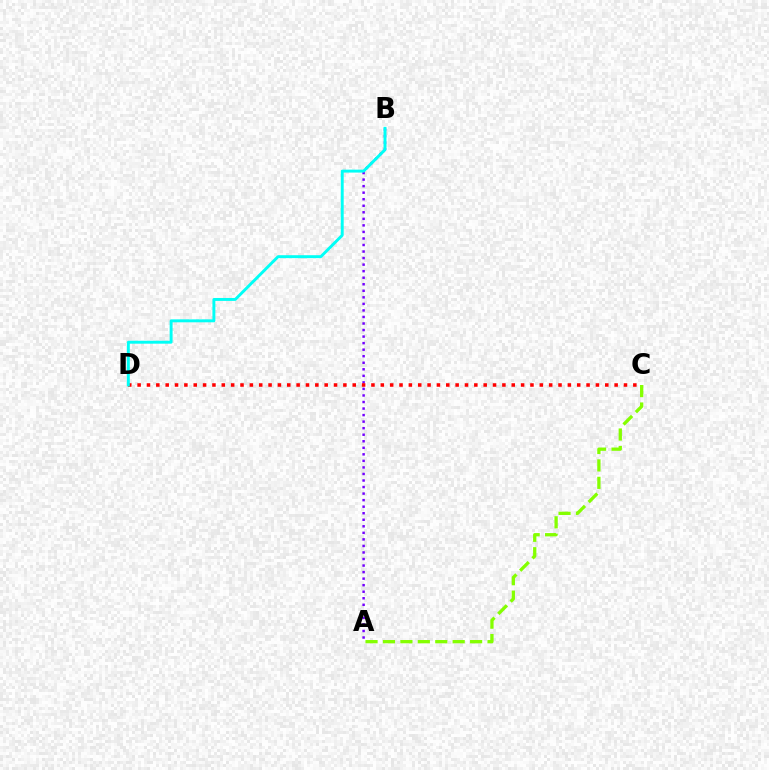{('A', 'B'): [{'color': '#7200ff', 'line_style': 'dotted', 'thickness': 1.78}], ('A', 'C'): [{'color': '#84ff00', 'line_style': 'dashed', 'thickness': 2.37}], ('C', 'D'): [{'color': '#ff0000', 'line_style': 'dotted', 'thickness': 2.54}], ('B', 'D'): [{'color': '#00fff6', 'line_style': 'solid', 'thickness': 2.11}]}